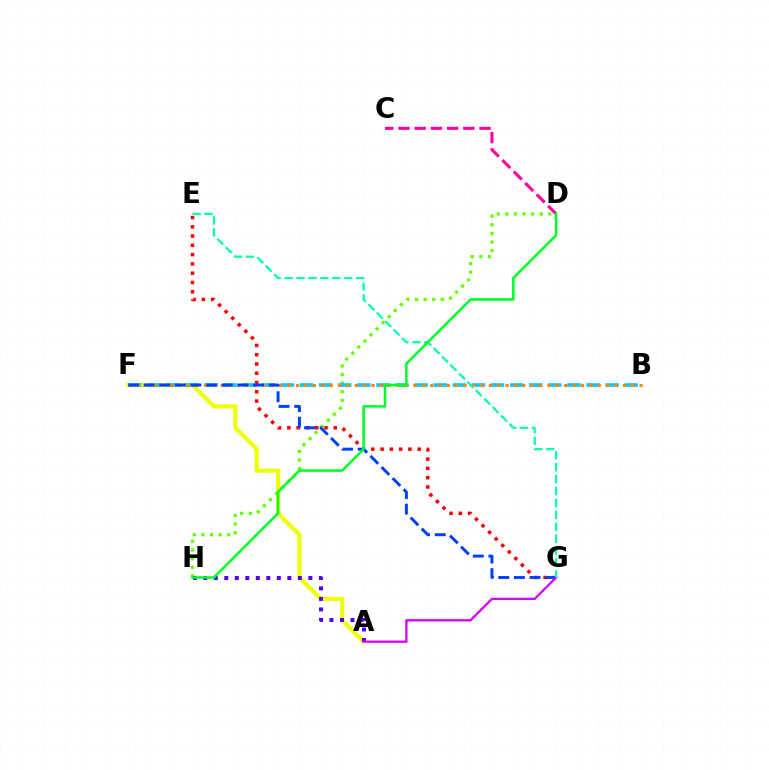{('A', 'F'): [{'color': '#eeff00', 'line_style': 'solid', 'thickness': 2.95}], ('E', 'G'): [{'color': '#ff0000', 'line_style': 'dotted', 'thickness': 2.52}, {'color': '#00ffaf', 'line_style': 'dashed', 'thickness': 1.62}], ('D', 'H'): [{'color': '#66ff00', 'line_style': 'dotted', 'thickness': 2.34}, {'color': '#00ff27', 'line_style': 'solid', 'thickness': 1.8}], ('C', 'D'): [{'color': '#ff00a0', 'line_style': 'dashed', 'thickness': 2.2}], ('B', 'F'): [{'color': '#00c7ff', 'line_style': 'dashed', 'thickness': 2.59}, {'color': '#ff8800', 'line_style': 'dotted', 'thickness': 2.28}], ('F', 'G'): [{'color': '#003fff', 'line_style': 'dashed', 'thickness': 2.12}], ('A', 'H'): [{'color': '#4f00ff', 'line_style': 'dotted', 'thickness': 2.86}], ('A', 'G'): [{'color': '#d600ff', 'line_style': 'solid', 'thickness': 1.65}]}